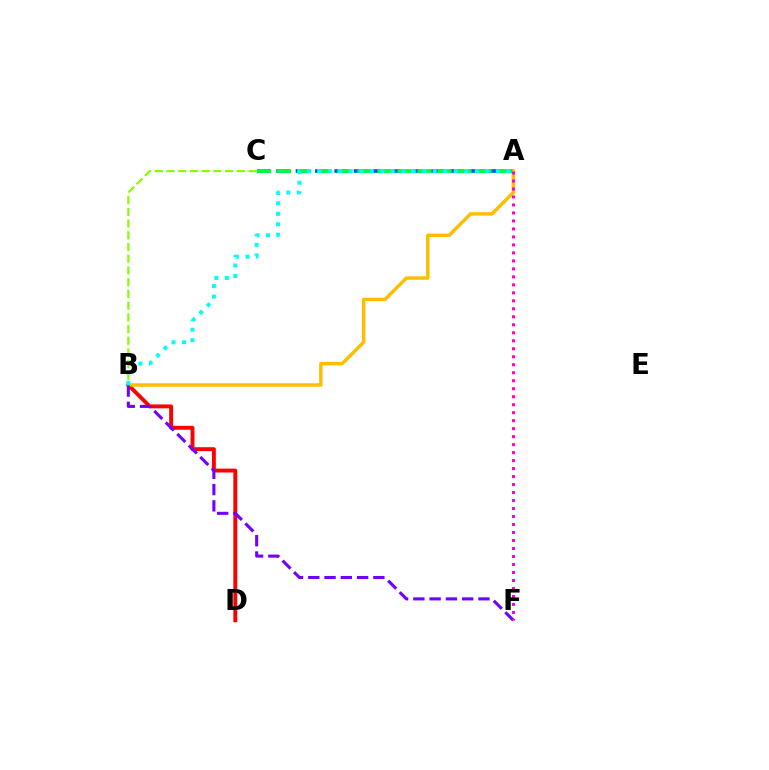{('A', 'C'): [{'color': '#004bff', 'line_style': 'dashed', 'thickness': 2.63}, {'color': '#00ff39', 'line_style': 'dashed', 'thickness': 2.73}], ('B', 'D'): [{'color': '#ff0000', 'line_style': 'solid', 'thickness': 2.8}], ('A', 'B'): [{'color': '#ffbd00', 'line_style': 'solid', 'thickness': 2.47}, {'color': '#00fff6', 'line_style': 'dotted', 'thickness': 2.85}], ('B', 'C'): [{'color': '#84ff00', 'line_style': 'dashed', 'thickness': 1.59}], ('B', 'F'): [{'color': '#7200ff', 'line_style': 'dashed', 'thickness': 2.21}], ('A', 'F'): [{'color': '#ff00cf', 'line_style': 'dotted', 'thickness': 2.17}]}